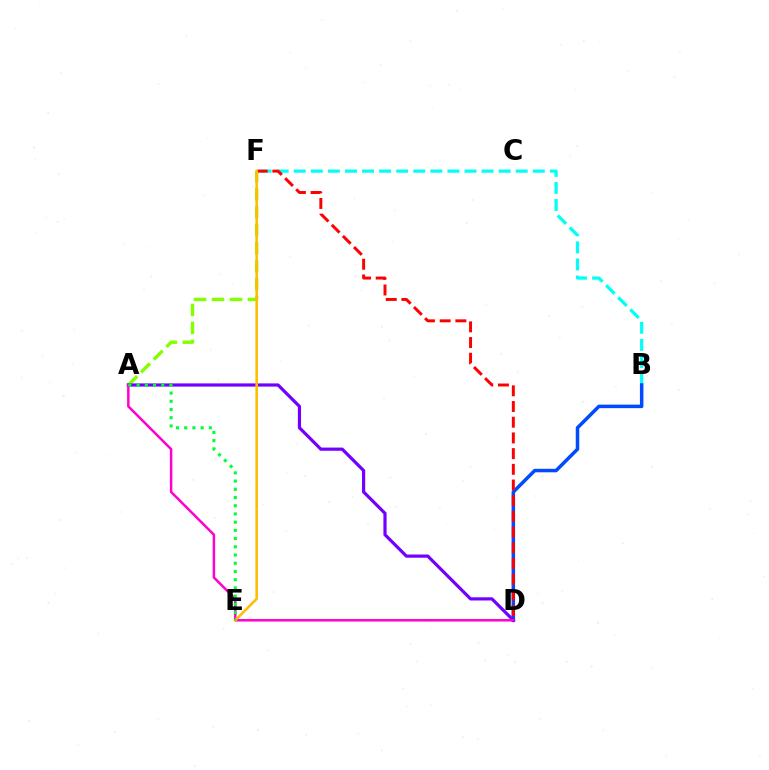{('A', 'F'): [{'color': '#84ff00', 'line_style': 'dashed', 'thickness': 2.44}], ('B', 'F'): [{'color': '#00fff6', 'line_style': 'dashed', 'thickness': 2.32}], ('B', 'D'): [{'color': '#004bff', 'line_style': 'solid', 'thickness': 2.52}], ('A', 'D'): [{'color': '#7200ff', 'line_style': 'solid', 'thickness': 2.3}, {'color': '#ff00cf', 'line_style': 'solid', 'thickness': 1.8}], ('D', 'F'): [{'color': '#ff0000', 'line_style': 'dashed', 'thickness': 2.13}], ('E', 'F'): [{'color': '#ffbd00', 'line_style': 'solid', 'thickness': 1.85}], ('A', 'E'): [{'color': '#00ff39', 'line_style': 'dotted', 'thickness': 2.23}]}